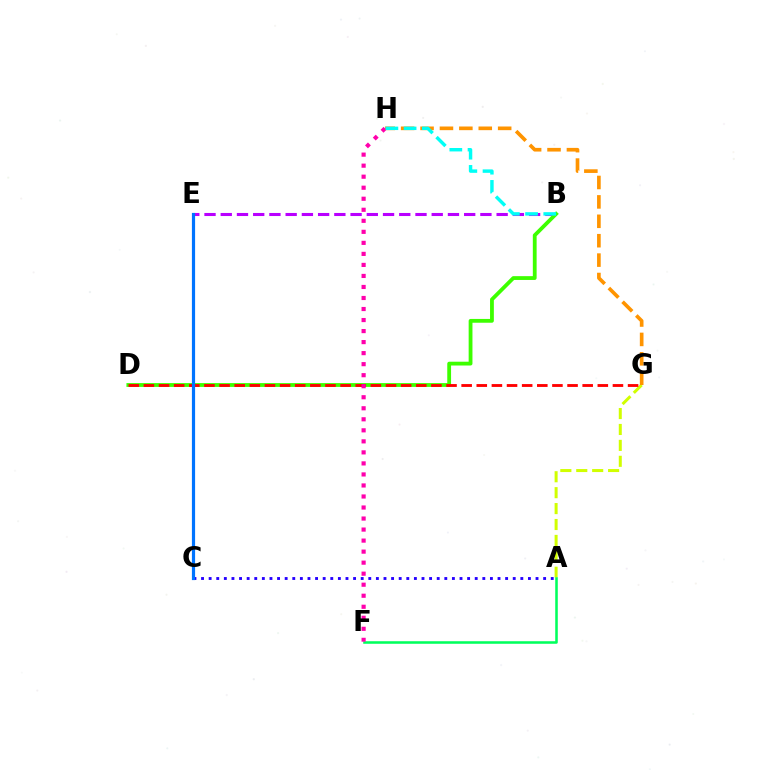{('A', 'C'): [{'color': '#2500ff', 'line_style': 'dotted', 'thickness': 2.07}], ('B', 'E'): [{'color': '#b900ff', 'line_style': 'dashed', 'thickness': 2.2}], ('A', 'G'): [{'color': '#d1ff00', 'line_style': 'dashed', 'thickness': 2.16}], ('B', 'D'): [{'color': '#3dff00', 'line_style': 'solid', 'thickness': 2.74}], ('D', 'G'): [{'color': '#ff0000', 'line_style': 'dashed', 'thickness': 2.06}], ('A', 'F'): [{'color': '#00ff5c', 'line_style': 'solid', 'thickness': 1.83}], ('G', 'H'): [{'color': '#ff9400', 'line_style': 'dashed', 'thickness': 2.64}], ('F', 'H'): [{'color': '#ff00ac', 'line_style': 'dotted', 'thickness': 3.0}], ('B', 'H'): [{'color': '#00fff6', 'line_style': 'dashed', 'thickness': 2.47}], ('C', 'E'): [{'color': '#0074ff', 'line_style': 'solid', 'thickness': 2.29}]}